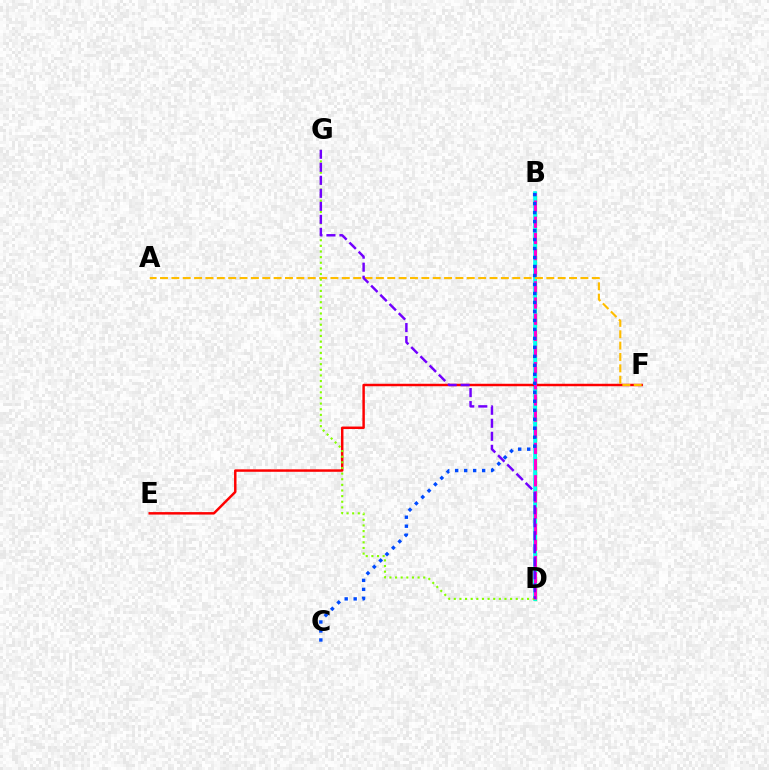{('B', 'D'): [{'color': '#00ff39', 'line_style': 'solid', 'thickness': 2.3}, {'color': '#00fff6', 'line_style': 'solid', 'thickness': 2.62}, {'color': '#ff00cf', 'line_style': 'dashed', 'thickness': 2.19}], ('E', 'F'): [{'color': '#ff0000', 'line_style': 'solid', 'thickness': 1.78}], ('A', 'F'): [{'color': '#ffbd00', 'line_style': 'dashed', 'thickness': 1.54}], ('D', 'G'): [{'color': '#84ff00', 'line_style': 'dotted', 'thickness': 1.53}, {'color': '#7200ff', 'line_style': 'dashed', 'thickness': 1.77}], ('B', 'C'): [{'color': '#004bff', 'line_style': 'dotted', 'thickness': 2.44}]}